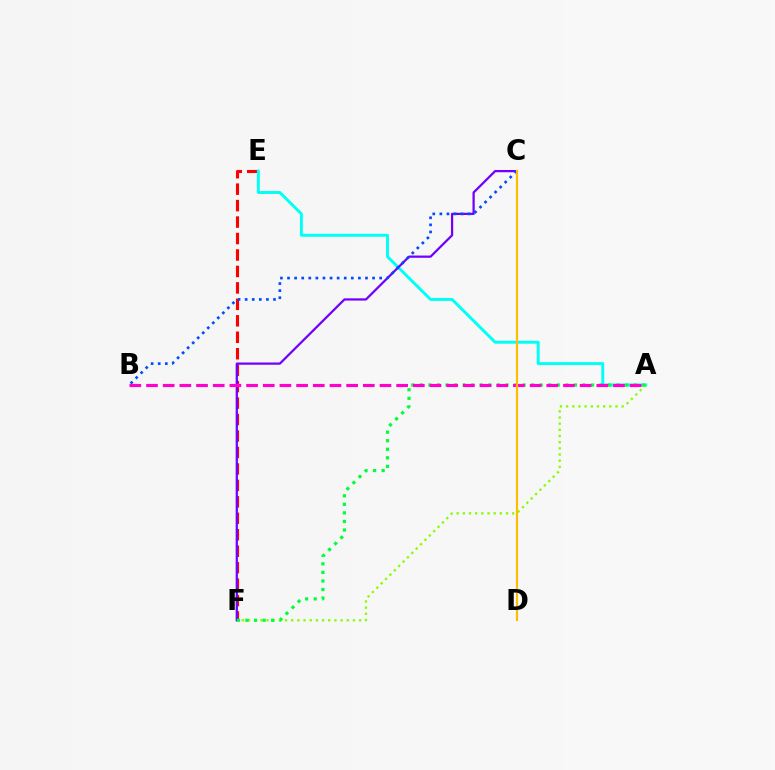{('E', 'F'): [{'color': '#ff0000', 'line_style': 'dashed', 'thickness': 2.24}], ('A', 'E'): [{'color': '#00fff6', 'line_style': 'solid', 'thickness': 2.12}], ('A', 'F'): [{'color': '#84ff00', 'line_style': 'dotted', 'thickness': 1.68}, {'color': '#00ff39', 'line_style': 'dotted', 'thickness': 2.32}], ('C', 'F'): [{'color': '#7200ff', 'line_style': 'solid', 'thickness': 1.62}], ('B', 'C'): [{'color': '#004bff', 'line_style': 'dotted', 'thickness': 1.93}], ('A', 'B'): [{'color': '#ff00cf', 'line_style': 'dashed', 'thickness': 2.27}], ('C', 'D'): [{'color': '#ffbd00', 'line_style': 'solid', 'thickness': 1.56}]}